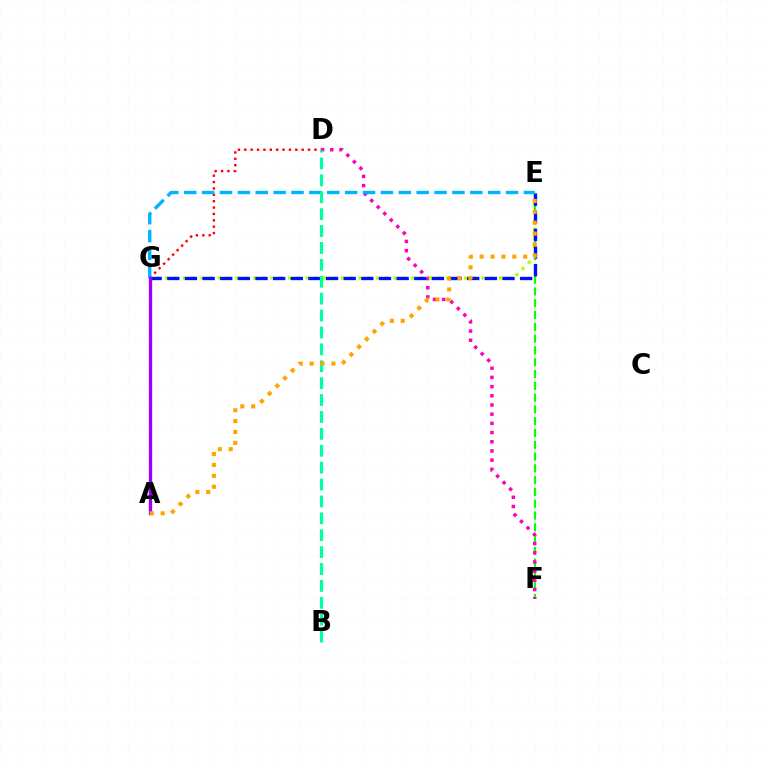{('E', 'F'): [{'color': '#08ff00', 'line_style': 'dashed', 'thickness': 1.6}], ('D', 'F'): [{'color': '#ff00bd', 'line_style': 'dotted', 'thickness': 2.5}], ('E', 'G'): [{'color': '#b3ff00', 'line_style': 'dotted', 'thickness': 2.39}, {'color': '#0010ff', 'line_style': 'dashed', 'thickness': 2.4}, {'color': '#00b5ff', 'line_style': 'dashed', 'thickness': 2.43}], ('D', 'G'): [{'color': '#ff0000', 'line_style': 'dotted', 'thickness': 1.73}], ('B', 'D'): [{'color': '#00ff9d', 'line_style': 'dashed', 'thickness': 2.3}], ('A', 'G'): [{'color': '#9b00ff', 'line_style': 'solid', 'thickness': 2.4}], ('A', 'E'): [{'color': '#ffa500', 'line_style': 'dotted', 'thickness': 2.96}]}